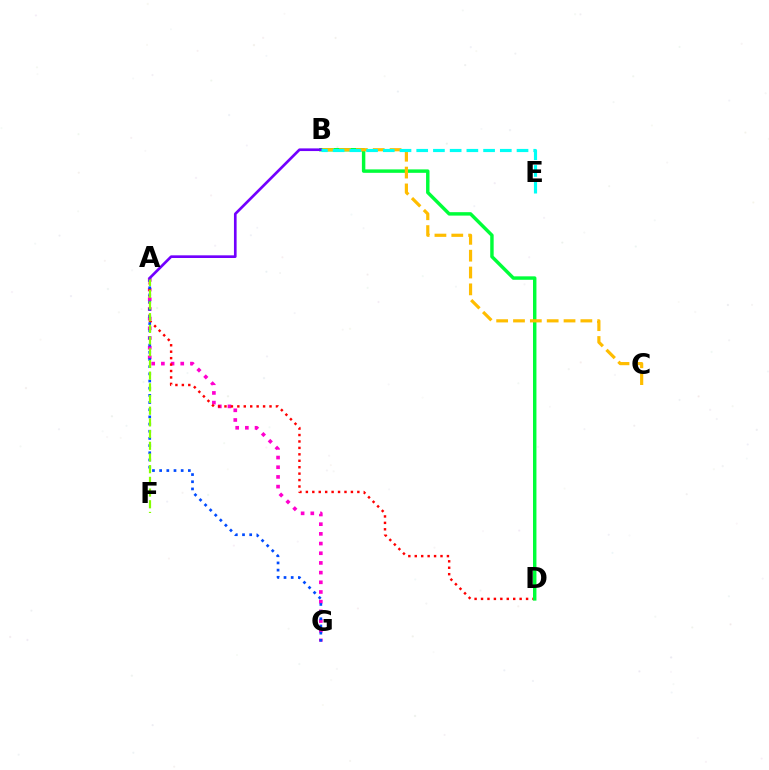{('A', 'G'): [{'color': '#ff00cf', 'line_style': 'dotted', 'thickness': 2.63}, {'color': '#004bff', 'line_style': 'dotted', 'thickness': 1.95}], ('A', 'D'): [{'color': '#ff0000', 'line_style': 'dotted', 'thickness': 1.75}], ('A', 'F'): [{'color': '#84ff00', 'line_style': 'dashed', 'thickness': 1.59}], ('B', 'D'): [{'color': '#00ff39', 'line_style': 'solid', 'thickness': 2.48}], ('A', 'B'): [{'color': '#7200ff', 'line_style': 'solid', 'thickness': 1.92}], ('B', 'C'): [{'color': '#ffbd00', 'line_style': 'dashed', 'thickness': 2.29}], ('B', 'E'): [{'color': '#00fff6', 'line_style': 'dashed', 'thickness': 2.27}]}